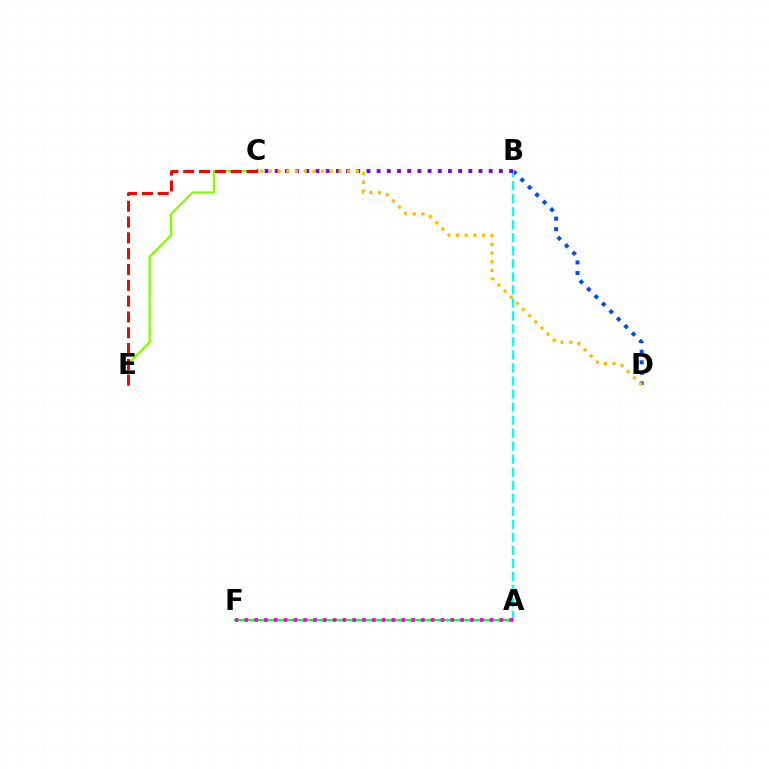{('C', 'E'): [{'color': '#84ff00', 'line_style': 'solid', 'thickness': 1.66}, {'color': '#ff0000', 'line_style': 'dashed', 'thickness': 2.15}], ('B', 'D'): [{'color': '#004bff', 'line_style': 'dotted', 'thickness': 2.86}], ('A', 'B'): [{'color': '#00fff6', 'line_style': 'dashed', 'thickness': 1.77}], ('A', 'F'): [{'color': '#00ff39', 'line_style': 'solid', 'thickness': 1.61}, {'color': '#ff00cf', 'line_style': 'dotted', 'thickness': 2.66}], ('B', 'C'): [{'color': '#7200ff', 'line_style': 'dotted', 'thickness': 2.77}], ('C', 'D'): [{'color': '#ffbd00', 'line_style': 'dotted', 'thickness': 2.36}]}